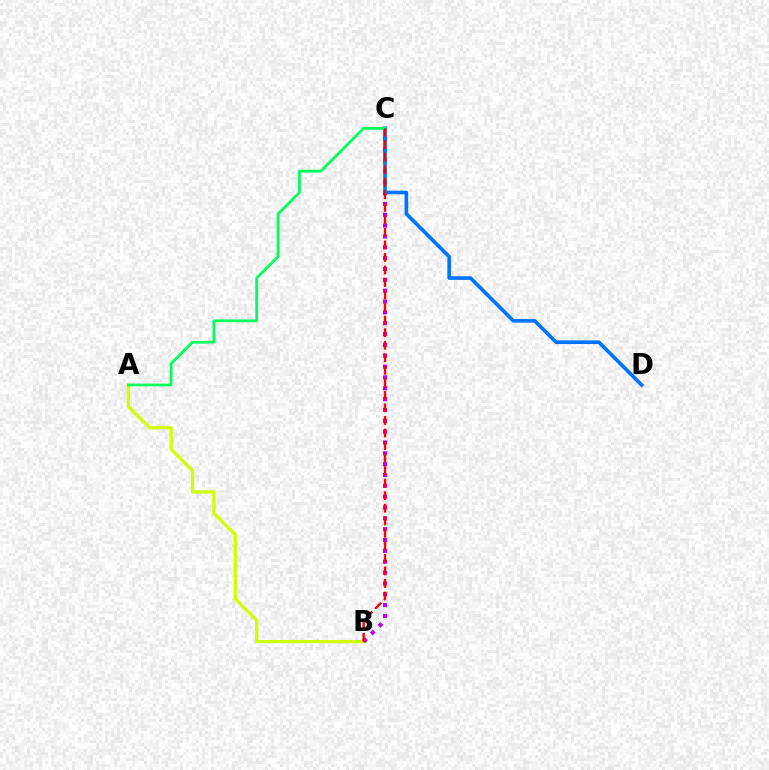{('A', 'B'): [{'color': '#d1ff00', 'line_style': 'solid', 'thickness': 2.33}], ('B', 'C'): [{'color': '#b900ff', 'line_style': 'dotted', 'thickness': 2.95}, {'color': '#ff0000', 'line_style': 'dashed', 'thickness': 1.7}], ('C', 'D'): [{'color': '#0074ff', 'line_style': 'solid', 'thickness': 2.62}], ('A', 'C'): [{'color': '#00ff5c', 'line_style': 'solid', 'thickness': 1.98}]}